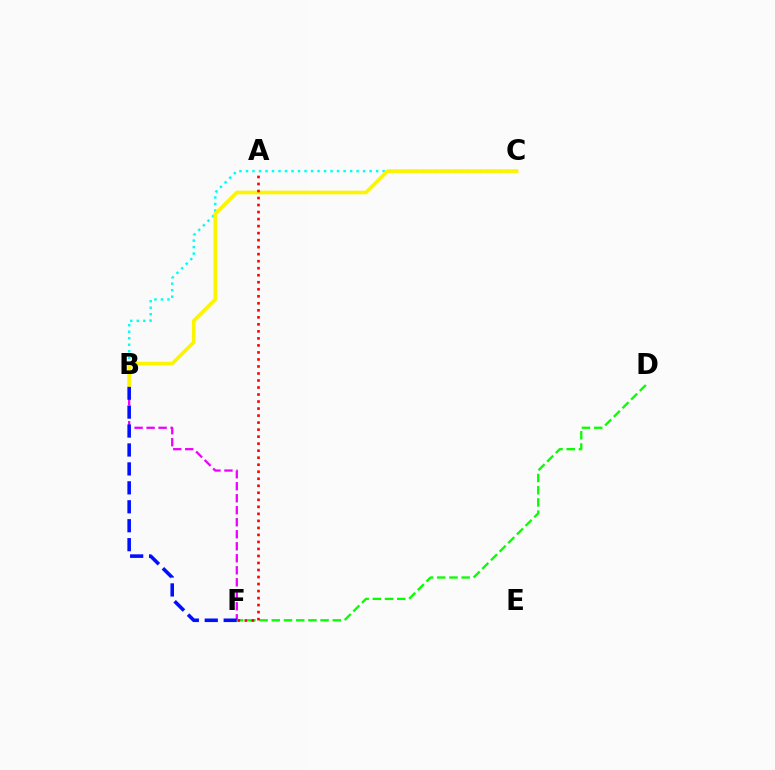{('B', 'F'): [{'color': '#ee00ff', 'line_style': 'dashed', 'thickness': 1.63}, {'color': '#0010ff', 'line_style': 'dashed', 'thickness': 2.57}], ('D', 'F'): [{'color': '#08ff00', 'line_style': 'dashed', 'thickness': 1.66}], ('B', 'C'): [{'color': '#00fff6', 'line_style': 'dotted', 'thickness': 1.77}, {'color': '#fcf500', 'line_style': 'solid', 'thickness': 2.62}], ('A', 'F'): [{'color': '#ff0000', 'line_style': 'dotted', 'thickness': 1.91}]}